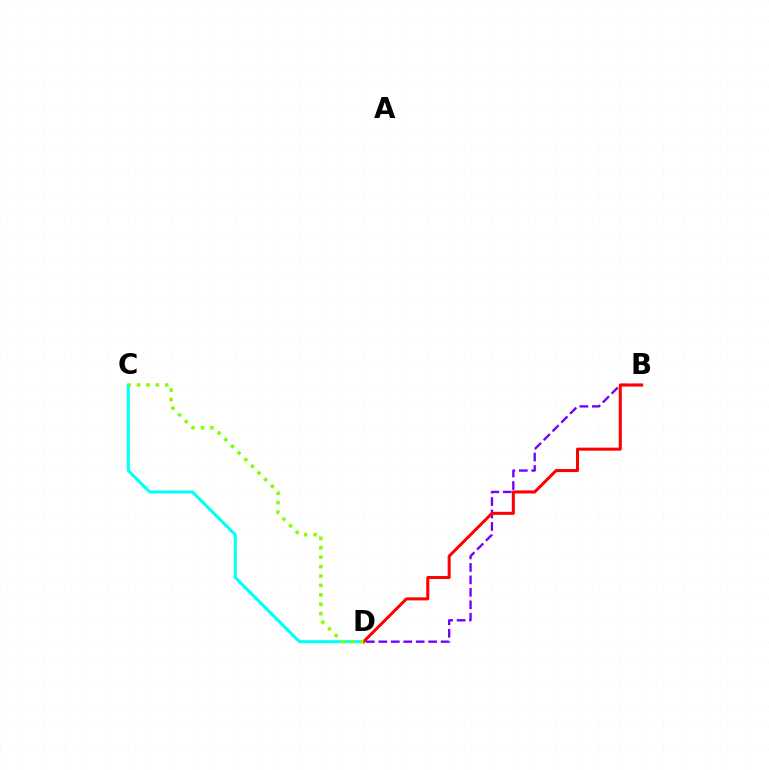{('C', 'D'): [{'color': '#00fff6', 'line_style': 'solid', 'thickness': 2.18}, {'color': '#84ff00', 'line_style': 'dotted', 'thickness': 2.56}], ('B', 'D'): [{'color': '#7200ff', 'line_style': 'dashed', 'thickness': 1.69}, {'color': '#ff0000', 'line_style': 'solid', 'thickness': 2.18}]}